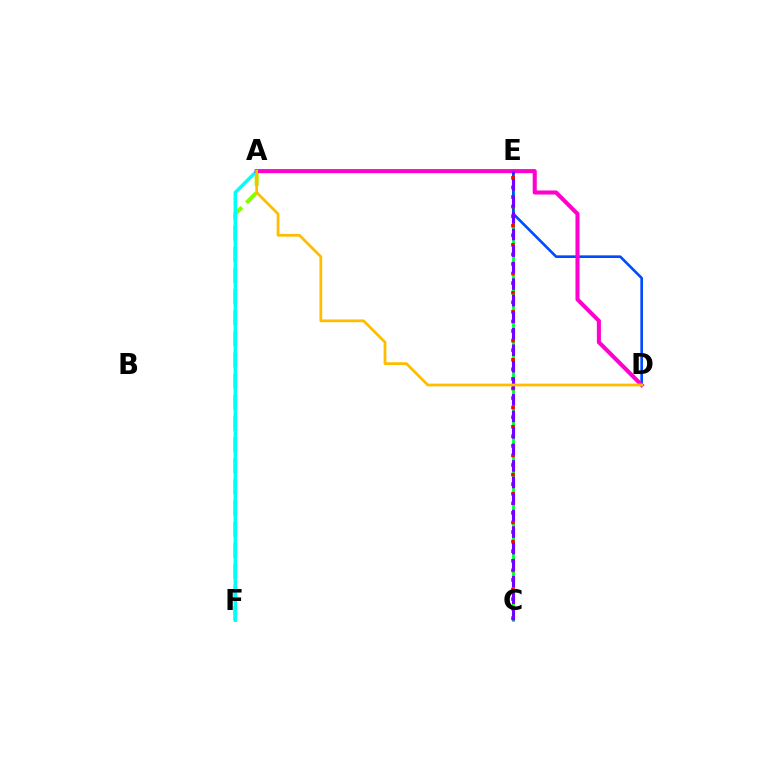{('C', 'E'): [{'color': '#00ff39', 'line_style': 'solid', 'thickness': 2.06}, {'color': '#ff0000', 'line_style': 'dotted', 'thickness': 2.6}, {'color': '#7200ff', 'line_style': 'dashed', 'thickness': 2.25}], ('D', 'E'): [{'color': '#004bff', 'line_style': 'solid', 'thickness': 1.9}], ('A', 'F'): [{'color': '#84ff00', 'line_style': 'dashed', 'thickness': 2.87}, {'color': '#00fff6', 'line_style': 'solid', 'thickness': 2.48}], ('A', 'D'): [{'color': '#ff00cf', 'line_style': 'solid', 'thickness': 2.92}, {'color': '#ffbd00', 'line_style': 'solid', 'thickness': 1.99}]}